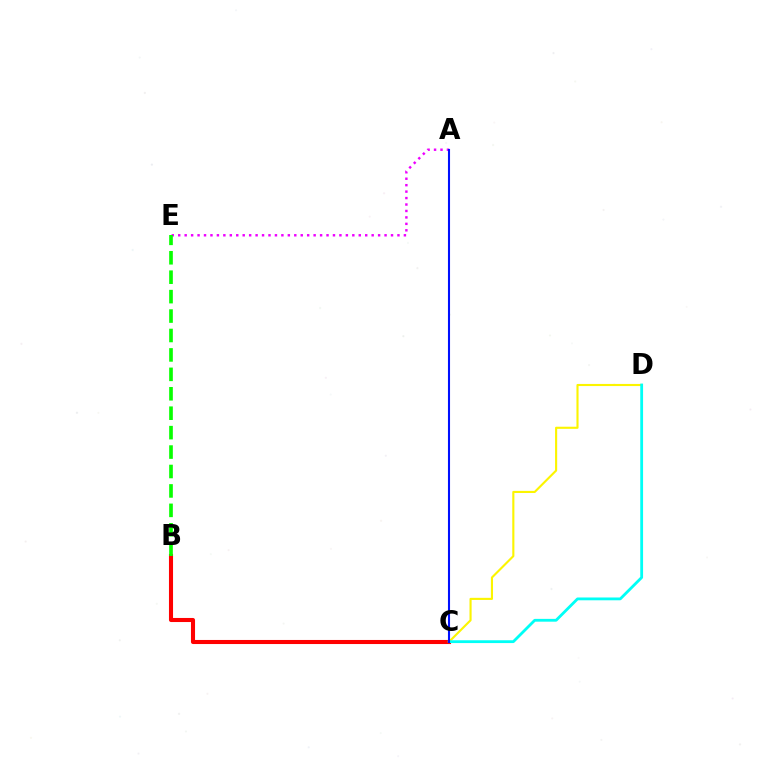{('B', 'C'): [{'color': '#ff0000', 'line_style': 'solid', 'thickness': 2.94}], ('A', 'E'): [{'color': '#ee00ff', 'line_style': 'dotted', 'thickness': 1.75}], ('C', 'D'): [{'color': '#fcf500', 'line_style': 'solid', 'thickness': 1.53}, {'color': '#00fff6', 'line_style': 'solid', 'thickness': 2.02}], ('A', 'C'): [{'color': '#0010ff', 'line_style': 'solid', 'thickness': 1.5}], ('B', 'E'): [{'color': '#08ff00', 'line_style': 'dashed', 'thickness': 2.64}]}